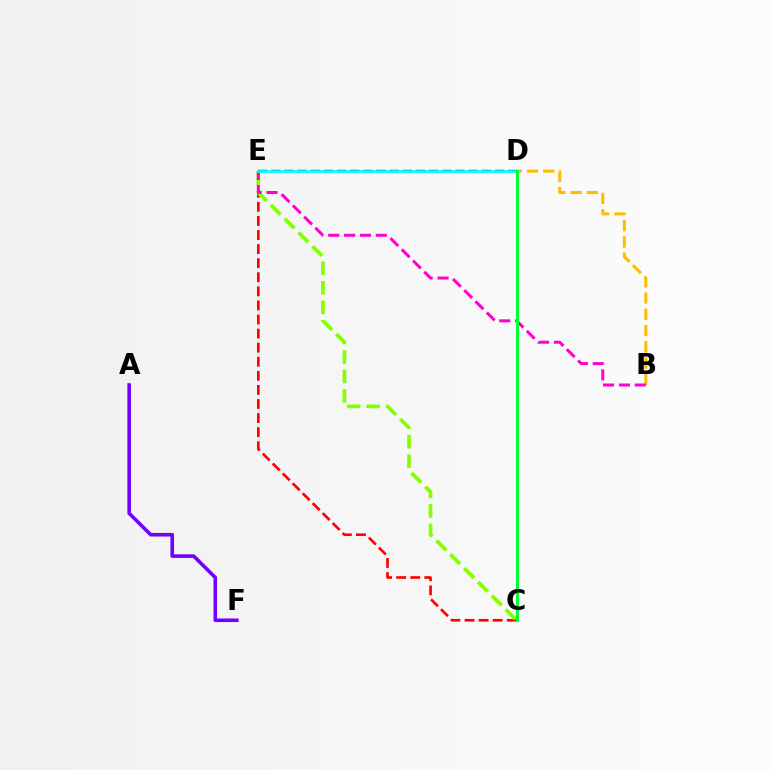{('C', 'E'): [{'color': '#ff0000', 'line_style': 'dashed', 'thickness': 1.91}, {'color': '#84ff00', 'line_style': 'dashed', 'thickness': 2.65}], ('B', 'D'): [{'color': '#ffbd00', 'line_style': 'dashed', 'thickness': 2.21}], ('A', 'F'): [{'color': '#7200ff', 'line_style': 'solid', 'thickness': 2.59}], ('D', 'E'): [{'color': '#004bff', 'line_style': 'dashed', 'thickness': 1.79}, {'color': '#00fff6', 'line_style': 'solid', 'thickness': 1.93}], ('B', 'E'): [{'color': '#ff00cf', 'line_style': 'dashed', 'thickness': 2.16}], ('C', 'D'): [{'color': '#00ff39', 'line_style': 'solid', 'thickness': 2.22}]}